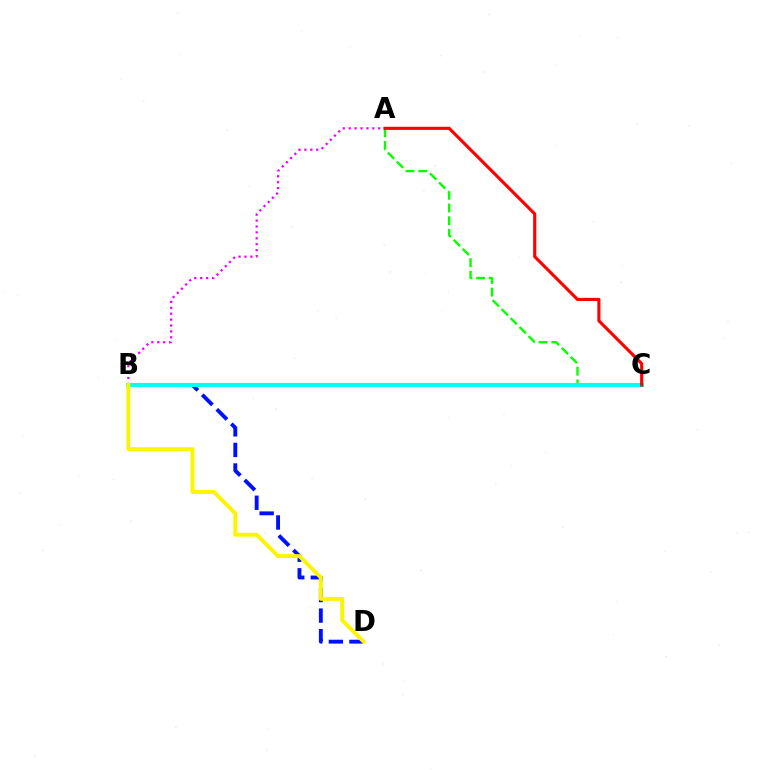{('B', 'D'): [{'color': '#0010ff', 'line_style': 'dashed', 'thickness': 2.79}, {'color': '#fcf500', 'line_style': 'solid', 'thickness': 2.82}], ('A', 'B'): [{'color': '#ee00ff', 'line_style': 'dotted', 'thickness': 1.61}], ('A', 'C'): [{'color': '#08ff00', 'line_style': 'dashed', 'thickness': 1.73}, {'color': '#ff0000', 'line_style': 'solid', 'thickness': 2.24}], ('B', 'C'): [{'color': '#00fff6', 'line_style': 'solid', 'thickness': 2.98}]}